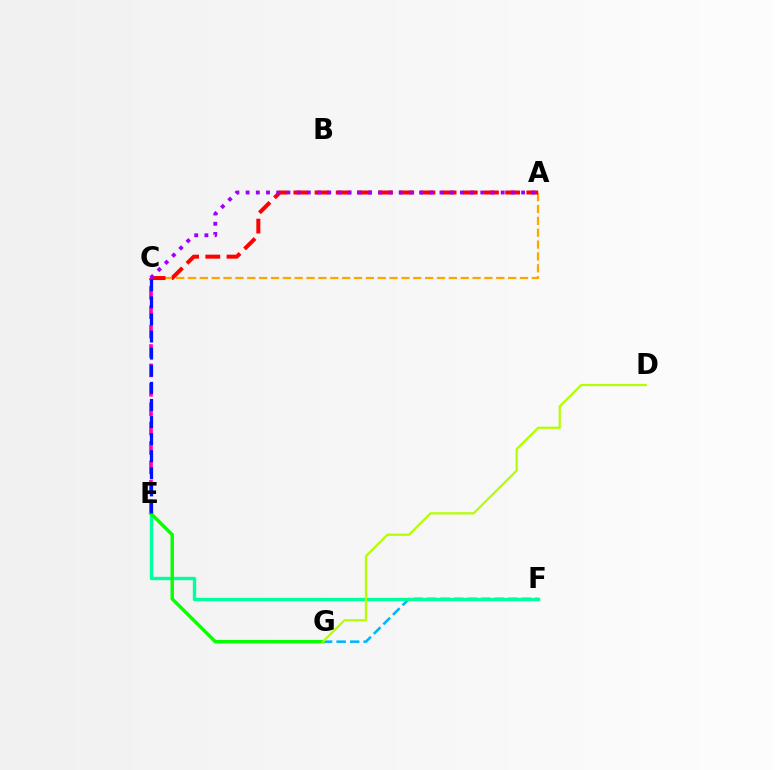{('F', 'G'): [{'color': '#00b5ff', 'line_style': 'dashed', 'thickness': 1.84}], ('C', 'E'): [{'color': '#ff00bd', 'line_style': 'dashed', 'thickness': 2.64}, {'color': '#0010ff', 'line_style': 'dashed', 'thickness': 2.32}], ('E', 'F'): [{'color': '#00ff9d', 'line_style': 'solid', 'thickness': 2.44}], ('E', 'G'): [{'color': '#08ff00', 'line_style': 'solid', 'thickness': 2.46}], ('A', 'C'): [{'color': '#ffa500', 'line_style': 'dashed', 'thickness': 1.61}, {'color': '#ff0000', 'line_style': 'dashed', 'thickness': 2.88}, {'color': '#9b00ff', 'line_style': 'dotted', 'thickness': 2.77}], ('D', 'G'): [{'color': '#b3ff00', 'line_style': 'solid', 'thickness': 1.61}]}